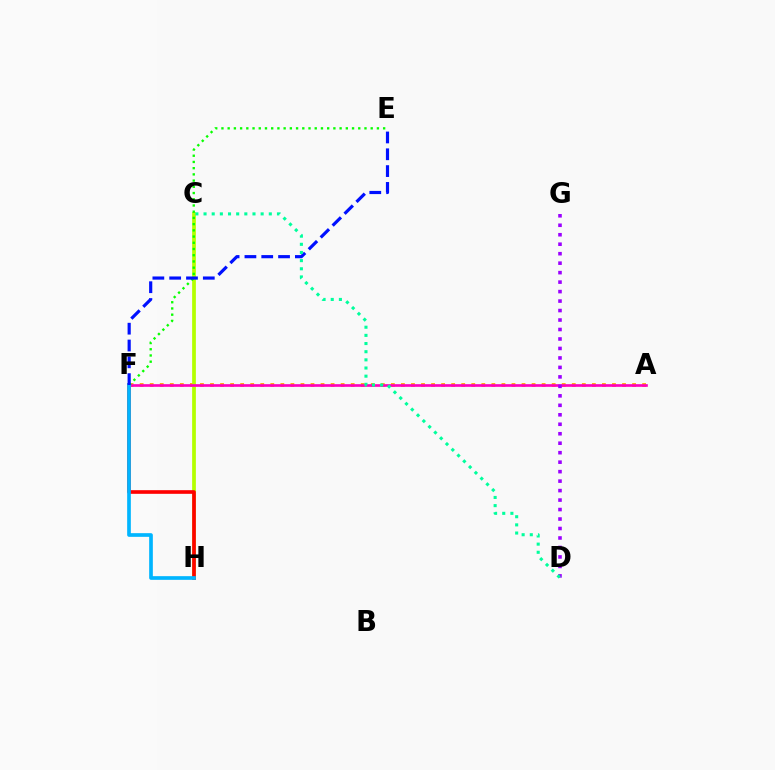{('A', 'F'): [{'color': '#ffa500', 'line_style': 'dotted', 'thickness': 2.73}, {'color': '#ff00bd', 'line_style': 'solid', 'thickness': 1.91}], ('C', 'H'): [{'color': '#b3ff00', 'line_style': 'solid', 'thickness': 2.69}], ('F', 'H'): [{'color': '#ff0000', 'line_style': 'solid', 'thickness': 2.62}, {'color': '#00b5ff', 'line_style': 'solid', 'thickness': 2.65}], ('E', 'F'): [{'color': '#08ff00', 'line_style': 'dotted', 'thickness': 1.69}, {'color': '#0010ff', 'line_style': 'dashed', 'thickness': 2.28}], ('D', 'G'): [{'color': '#9b00ff', 'line_style': 'dotted', 'thickness': 2.57}], ('C', 'D'): [{'color': '#00ff9d', 'line_style': 'dotted', 'thickness': 2.22}]}